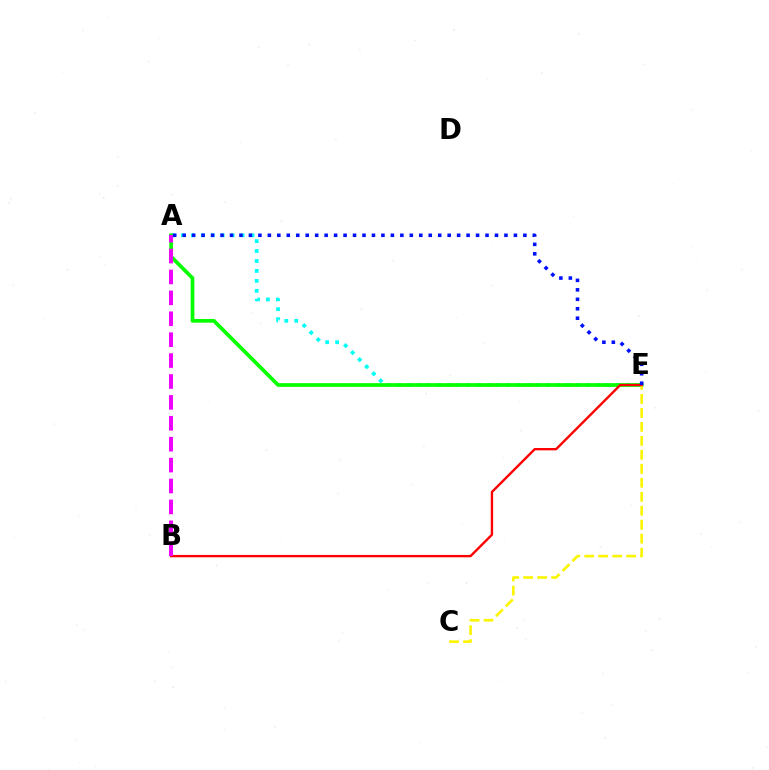{('A', 'E'): [{'color': '#00fff6', 'line_style': 'dotted', 'thickness': 2.7}, {'color': '#08ff00', 'line_style': 'solid', 'thickness': 2.67}, {'color': '#0010ff', 'line_style': 'dotted', 'thickness': 2.57}], ('C', 'E'): [{'color': '#fcf500', 'line_style': 'dashed', 'thickness': 1.9}], ('B', 'E'): [{'color': '#ff0000', 'line_style': 'solid', 'thickness': 1.7}], ('A', 'B'): [{'color': '#ee00ff', 'line_style': 'dashed', 'thickness': 2.84}]}